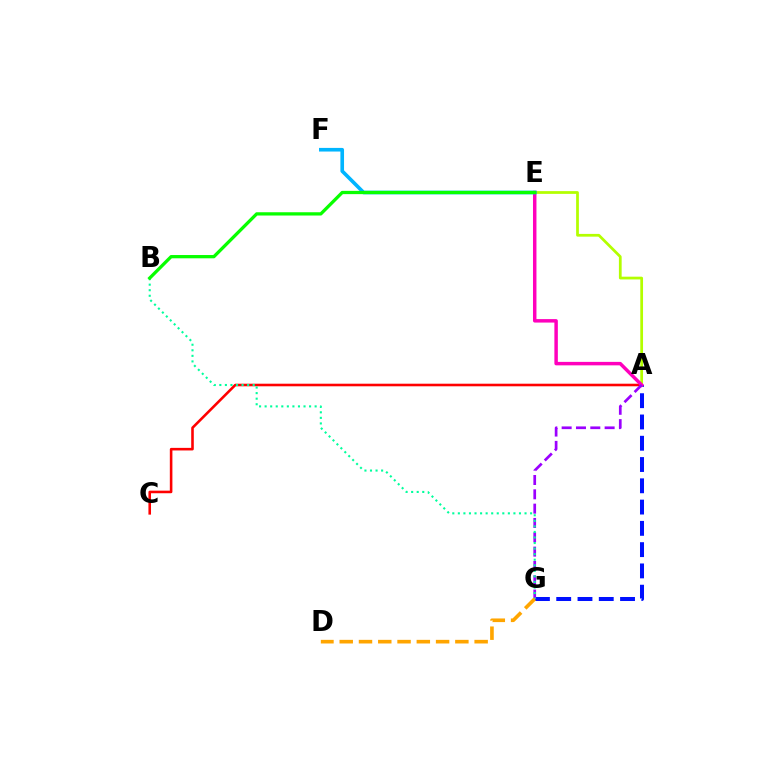{('A', 'C'): [{'color': '#ff0000', 'line_style': 'solid', 'thickness': 1.86}], ('A', 'G'): [{'color': '#0010ff', 'line_style': 'dashed', 'thickness': 2.89}, {'color': '#9b00ff', 'line_style': 'dashed', 'thickness': 1.95}], ('A', 'E'): [{'color': '#b3ff00', 'line_style': 'solid', 'thickness': 1.98}, {'color': '#ff00bd', 'line_style': 'solid', 'thickness': 2.49}], ('B', 'G'): [{'color': '#00ff9d', 'line_style': 'dotted', 'thickness': 1.51}], ('E', 'F'): [{'color': '#00b5ff', 'line_style': 'solid', 'thickness': 2.61}], ('B', 'E'): [{'color': '#08ff00', 'line_style': 'solid', 'thickness': 2.36}], ('D', 'G'): [{'color': '#ffa500', 'line_style': 'dashed', 'thickness': 2.62}]}